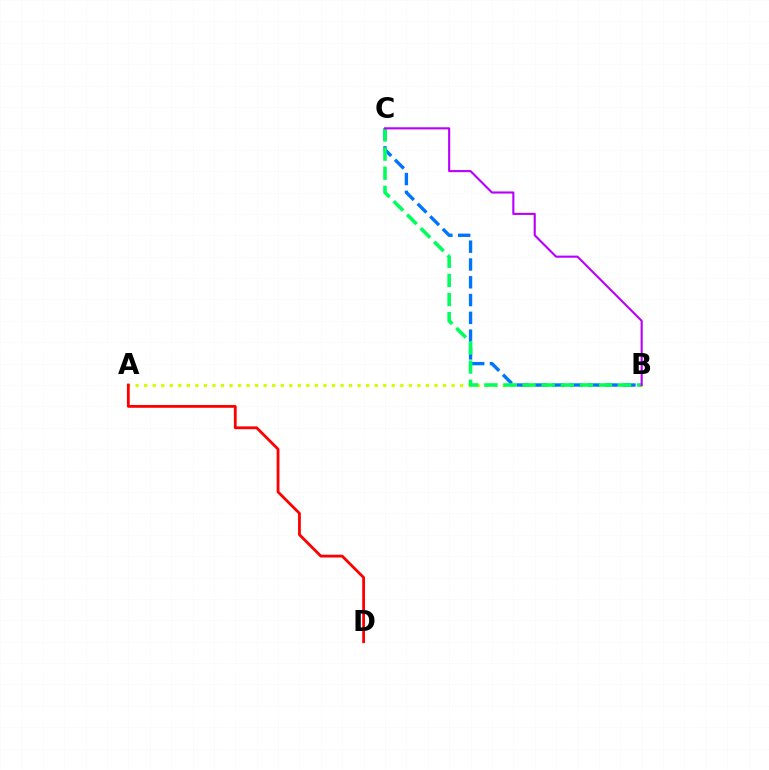{('A', 'B'): [{'color': '#d1ff00', 'line_style': 'dotted', 'thickness': 2.32}], ('A', 'D'): [{'color': '#ff0000', 'line_style': 'solid', 'thickness': 2.01}], ('B', 'C'): [{'color': '#0074ff', 'line_style': 'dashed', 'thickness': 2.42}, {'color': '#00ff5c', 'line_style': 'dashed', 'thickness': 2.6}, {'color': '#b900ff', 'line_style': 'solid', 'thickness': 1.52}]}